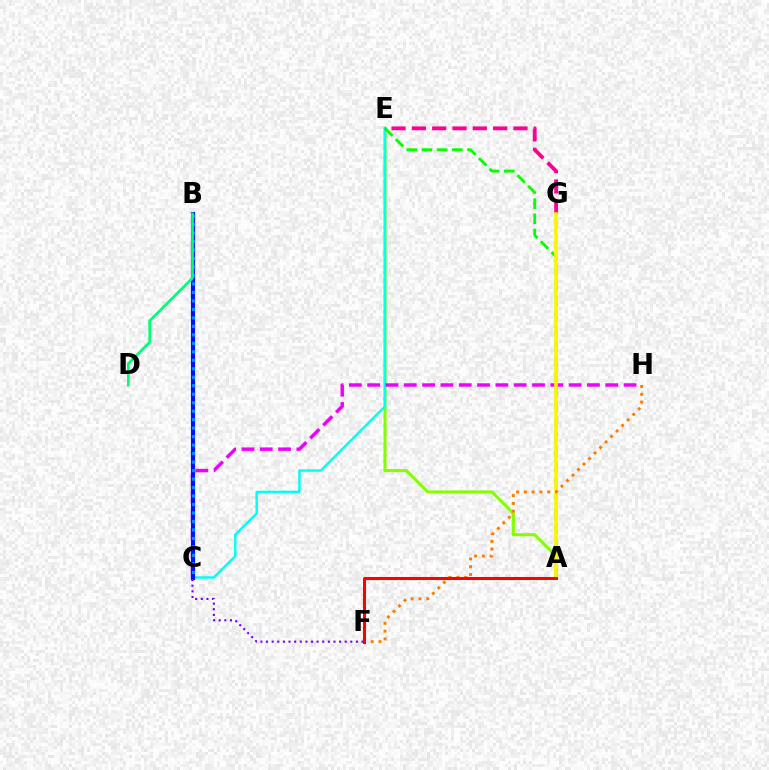{('A', 'E'): [{'color': '#84ff00', 'line_style': 'solid', 'thickness': 2.21}, {'color': '#08ff00', 'line_style': 'dashed', 'thickness': 2.06}], ('C', 'E'): [{'color': '#00fff6', 'line_style': 'solid', 'thickness': 1.76}], ('C', 'H'): [{'color': '#ee00ff', 'line_style': 'dashed', 'thickness': 2.49}], ('B', 'C'): [{'color': '#0010ff', 'line_style': 'solid', 'thickness': 3.0}, {'color': '#008cff', 'line_style': 'dotted', 'thickness': 2.3}], ('E', 'G'): [{'color': '#ff0094', 'line_style': 'dashed', 'thickness': 2.76}], ('A', 'G'): [{'color': '#fcf500', 'line_style': 'solid', 'thickness': 2.57}], ('C', 'F'): [{'color': '#7200ff', 'line_style': 'dotted', 'thickness': 1.53}], ('F', 'H'): [{'color': '#ff7c00', 'line_style': 'dotted', 'thickness': 2.12}], ('B', 'D'): [{'color': '#00ff74', 'line_style': 'solid', 'thickness': 1.95}], ('A', 'F'): [{'color': '#ff0000', 'line_style': 'solid', 'thickness': 2.19}]}